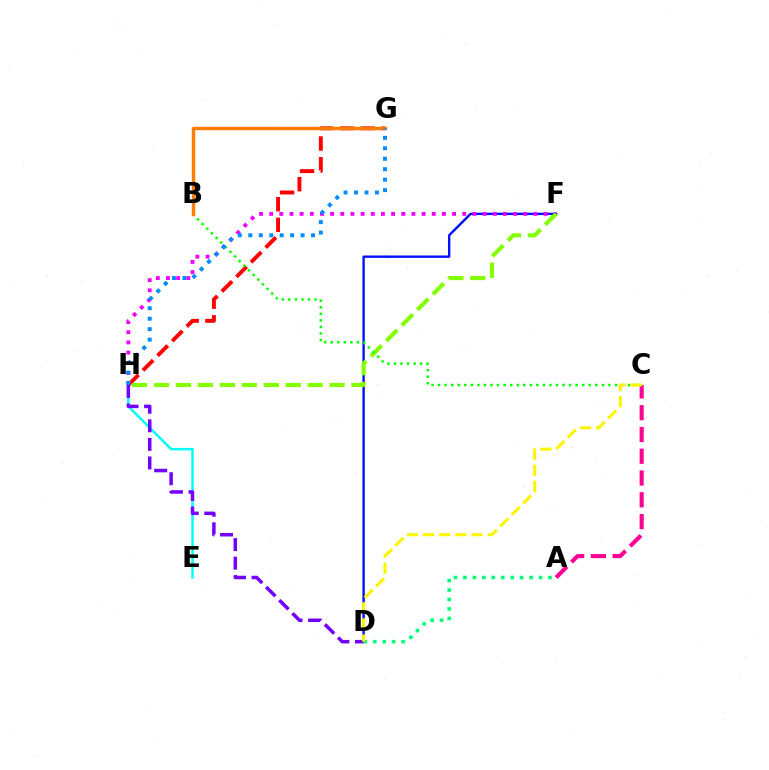{('G', 'H'): [{'color': '#ff0000', 'line_style': 'dashed', 'thickness': 2.81}, {'color': '#008cff', 'line_style': 'dotted', 'thickness': 2.84}], ('D', 'F'): [{'color': '#0010ff', 'line_style': 'solid', 'thickness': 1.71}], ('F', 'H'): [{'color': '#ee00ff', 'line_style': 'dotted', 'thickness': 2.76}, {'color': '#84ff00', 'line_style': 'dashed', 'thickness': 2.98}], ('A', 'C'): [{'color': '#ff0094', 'line_style': 'dashed', 'thickness': 2.96}], ('E', 'H'): [{'color': '#00fff6', 'line_style': 'solid', 'thickness': 1.78}], ('B', 'C'): [{'color': '#08ff00', 'line_style': 'dotted', 'thickness': 1.78}], ('D', 'H'): [{'color': '#7200ff', 'line_style': 'dashed', 'thickness': 2.52}], ('B', 'G'): [{'color': '#ff7c00', 'line_style': 'solid', 'thickness': 2.46}], ('A', 'D'): [{'color': '#00ff74', 'line_style': 'dotted', 'thickness': 2.57}], ('C', 'D'): [{'color': '#fcf500', 'line_style': 'dashed', 'thickness': 2.19}]}